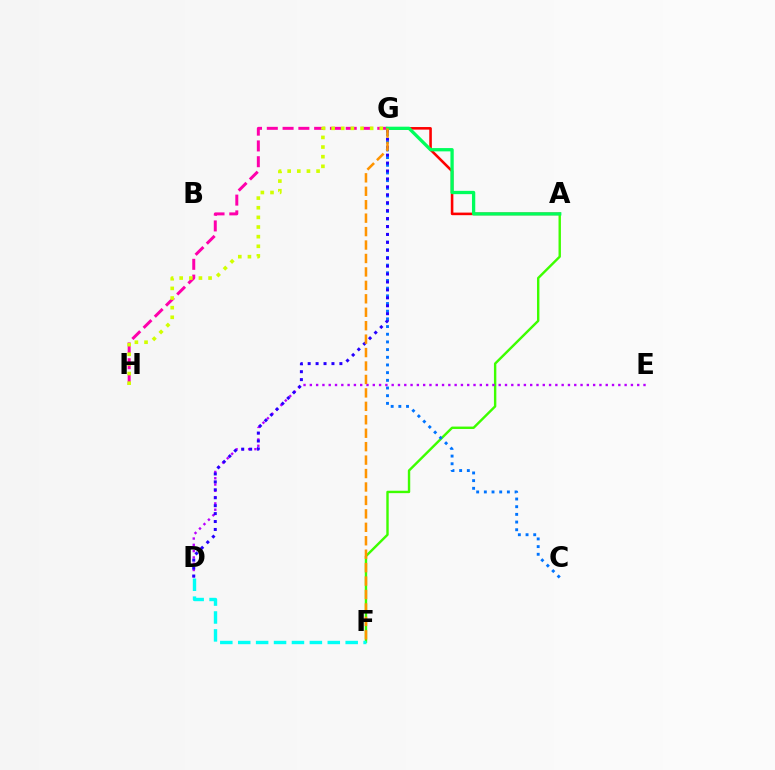{('A', 'G'): [{'color': '#ff0000', 'line_style': 'solid', 'thickness': 1.86}, {'color': '#00ff5c', 'line_style': 'solid', 'thickness': 2.37}], ('A', 'F'): [{'color': '#3dff00', 'line_style': 'solid', 'thickness': 1.73}], ('G', 'H'): [{'color': '#ff00ac', 'line_style': 'dashed', 'thickness': 2.14}, {'color': '#d1ff00', 'line_style': 'dotted', 'thickness': 2.62}], ('D', 'E'): [{'color': '#b900ff', 'line_style': 'dotted', 'thickness': 1.71}], ('C', 'G'): [{'color': '#0074ff', 'line_style': 'dotted', 'thickness': 2.09}], ('D', 'G'): [{'color': '#2500ff', 'line_style': 'dotted', 'thickness': 2.15}], ('F', 'G'): [{'color': '#ff9400', 'line_style': 'dashed', 'thickness': 1.83}], ('D', 'F'): [{'color': '#00fff6', 'line_style': 'dashed', 'thickness': 2.43}]}